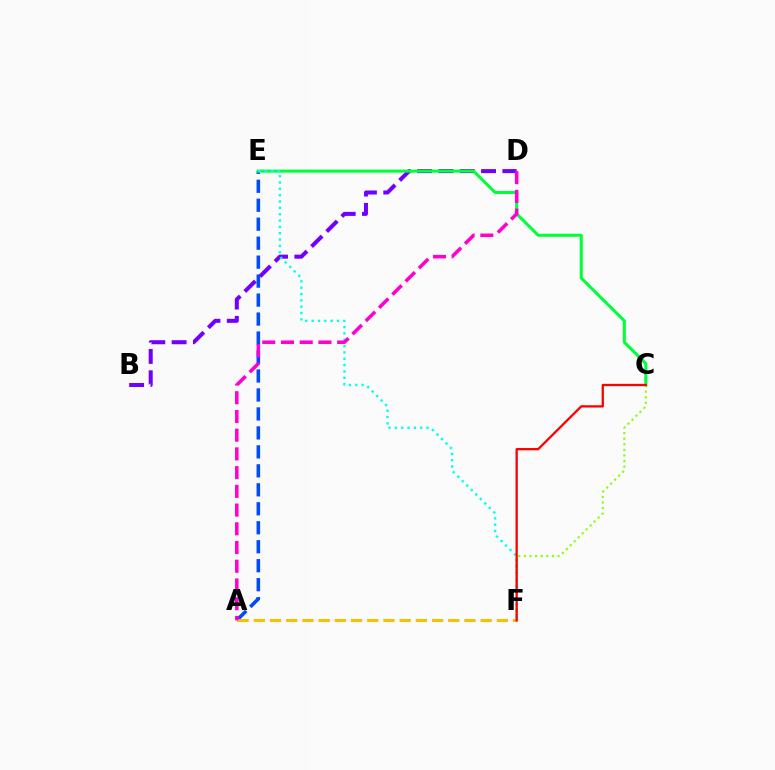{('A', 'E'): [{'color': '#004bff', 'line_style': 'dashed', 'thickness': 2.58}], ('B', 'D'): [{'color': '#7200ff', 'line_style': 'dashed', 'thickness': 2.9}], ('A', 'F'): [{'color': '#ffbd00', 'line_style': 'dashed', 'thickness': 2.2}], ('C', 'E'): [{'color': '#00ff39', 'line_style': 'solid', 'thickness': 2.2}], ('E', 'F'): [{'color': '#00fff6', 'line_style': 'dotted', 'thickness': 1.72}], ('C', 'F'): [{'color': '#84ff00', 'line_style': 'dotted', 'thickness': 1.52}, {'color': '#ff0000', 'line_style': 'solid', 'thickness': 1.66}], ('A', 'D'): [{'color': '#ff00cf', 'line_style': 'dashed', 'thickness': 2.54}]}